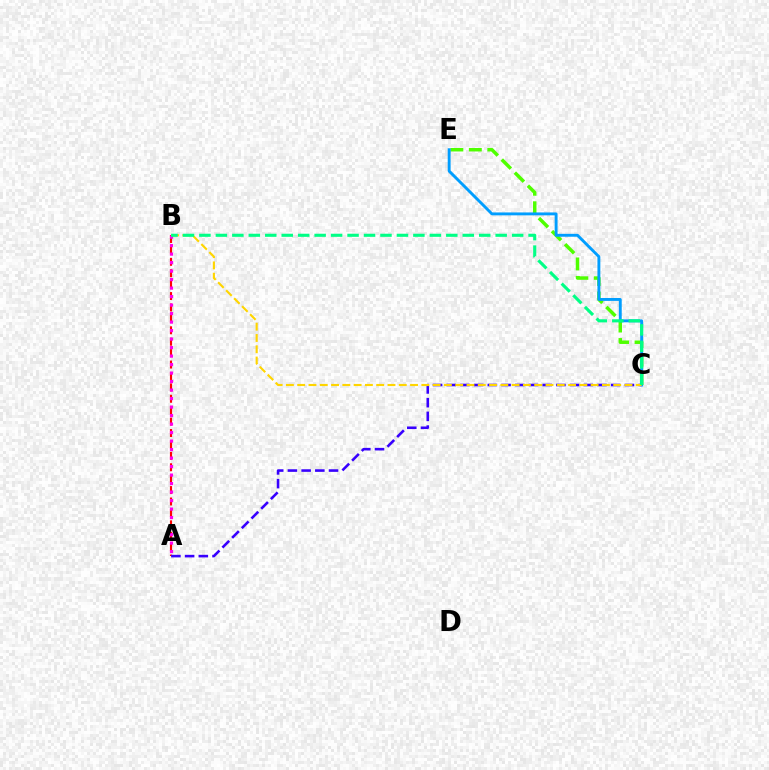{('A', 'B'): [{'color': '#ff0000', 'line_style': 'dashed', 'thickness': 1.55}, {'color': '#ff00ed', 'line_style': 'dotted', 'thickness': 2.31}], ('A', 'C'): [{'color': '#3700ff', 'line_style': 'dashed', 'thickness': 1.86}], ('C', 'E'): [{'color': '#4fff00', 'line_style': 'dashed', 'thickness': 2.51}, {'color': '#009eff', 'line_style': 'solid', 'thickness': 2.09}], ('B', 'C'): [{'color': '#ffd500', 'line_style': 'dashed', 'thickness': 1.53}, {'color': '#00ff86', 'line_style': 'dashed', 'thickness': 2.24}]}